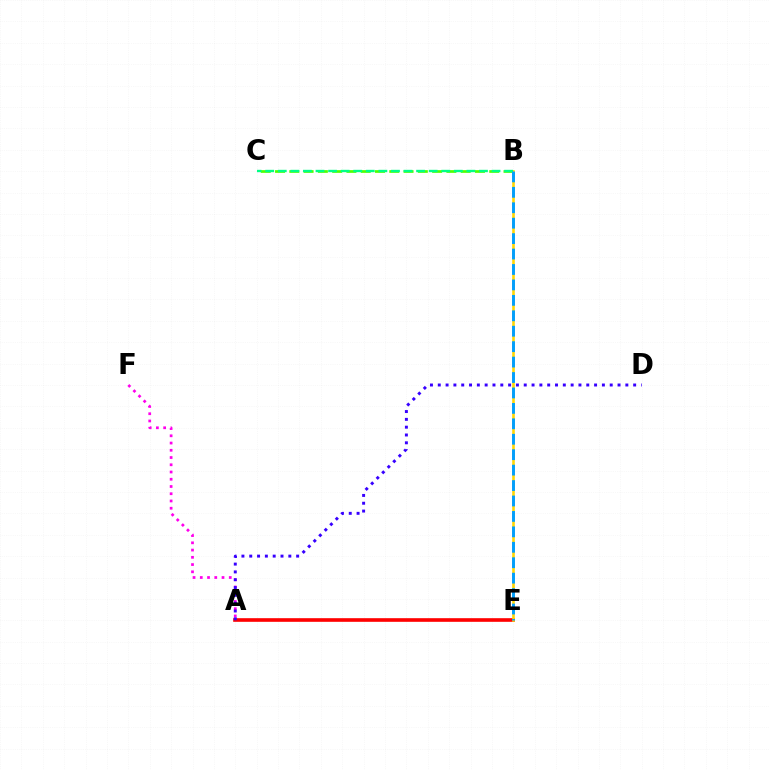{('A', 'E'): [{'color': '#ff0000', 'line_style': 'solid', 'thickness': 2.61}], ('B', 'C'): [{'color': '#4fff00', 'line_style': 'dashed', 'thickness': 1.94}, {'color': '#00ff86', 'line_style': 'dashed', 'thickness': 1.71}], ('B', 'E'): [{'color': '#ffd500', 'line_style': 'solid', 'thickness': 1.86}, {'color': '#009eff', 'line_style': 'dashed', 'thickness': 2.1}], ('A', 'F'): [{'color': '#ff00ed', 'line_style': 'dotted', 'thickness': 1.97}], ('A', 'D'): [{'color': '#3700ff', 'line_style': 'dotted', 'thickness': 2.12}]}